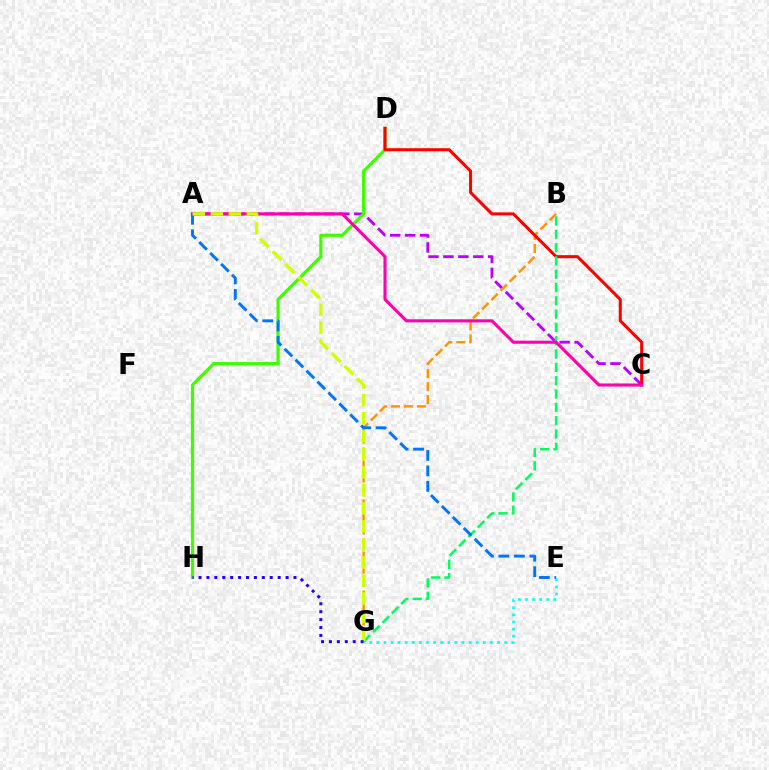{('A', 'C'): [{'color': '#b900ff', 'line_style': 'dashed', 'thickness': 2.03}, {'color': '#ff00ac', 'line_style': 'solid', 'thickness': 2.22}], ('D', 'H'): [{'color': '#3dff00', 'line_style': 'solid', 'thickness': 2.29}], ('E', 'G'): [{'color': '#00fff6', 'line_style': 'dotted', 'thickness': 1.93}], ('B', 'G'): [{'color': '#ff9400', 'line_style': 'dashed', 'thickness': 1.77}, {'color': '#00ff5c', 'line_style': 'dashed', 'thickness': 1.81}], ('C', 'D'): [{'color': '#ff0000', 'line_style': 'solid', 'thickness': 2.19}], ('A', 'E'): [{'color': '#0074ff', 'line_style': 'dashed', 'thickness': 2.1}], ('A', 'G'): [{'color': '#d1ff00', 'line_style': 'dashed', 'thickness': 2.45}], ('G', 'H'): [{'color': '#2500ff', 'line_style': 'dotted', 'thickness': 2.15}]}